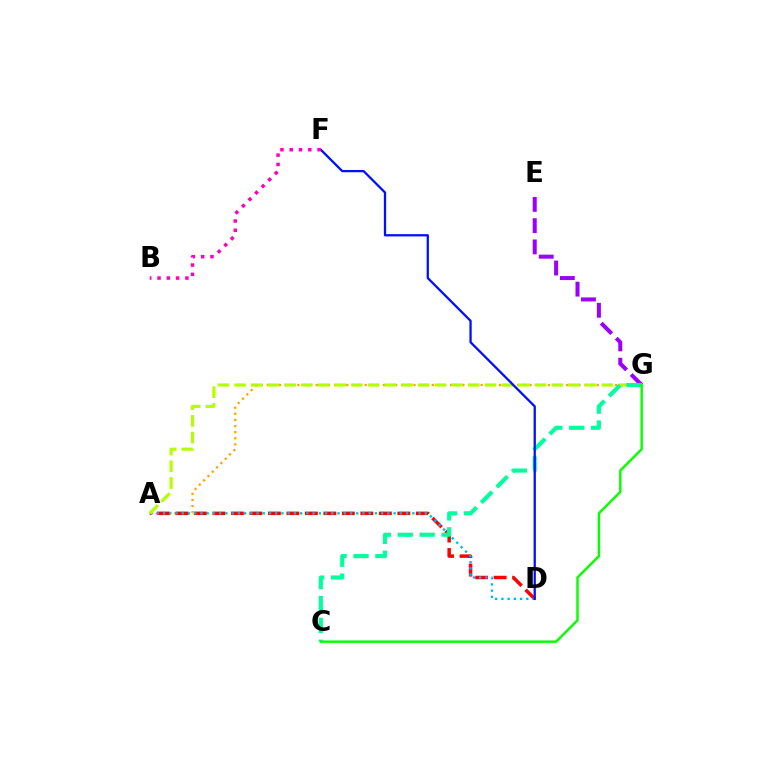{('A', 'G'): [{'color': '#ffa500', 'line_style': 'dotted', 'thickness': 1.66}, {'color': '#b3ff00', 'line_style': 'dashed', 'thickness': 2.27}], ('E', 'G'): [{'color': '#9b00ff', 'line_style': 'dashed', 'thickness': 2.89}], ('A', 'D'): [{'color': '#ff0000', 'line_style': 'dashed', 'thickness': 2.51}, {'color': '#00b5ff', 'line_style': 'dotted', 'thickness': 1.69}], ('C', 'G'): [{'color': '#00ff9d', 'line_style': 'dashed', 'thickness': 2.97}, {'color': '#08ff00', 'line_style': 'solid', 'thickness': 1.75}], ('D', 'F'): [{'color': '#0010ff', 'line_style': 'solid', 'thickness': 1.64}], ('B', 'F'): [{'color': '#ff00bd', 'line_style': 'dotted', 'thickness': 2.52}]}